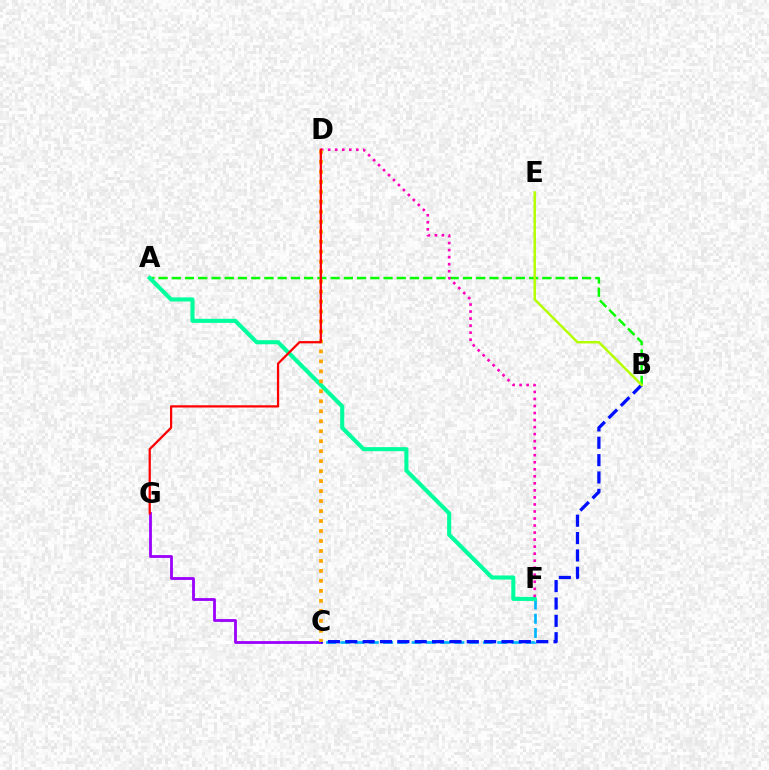{('C', 'F'): [{'color': '#00b5ff', 'line_style': 'dashed', 'thickness': 1.94}], ('C', 'G'): [{'color': '#9b00ff', 'line_style': 'solid', 'thickness': 2.02}], ('A', 'B'): [{'color': '#08ff00', 'line_style': 'dashed', 'thickness': 1.8}], ('B', 'C'): [{'color': '#0010ff', 'line_style': 'dashed', 'thickness': 2.36}], ('A', 'F'): [{'color': '#00ff9d', 'line_style': 'solid', 'thickness': 2.94}], ('D', 'F'): [{'color': '#ff00bd', 'line_style': 'dotted', 'thickness': 1.91}], ('B', 'E'): [{'color': '#b3ff00', 'line_style': 'solid', 'thickness': 1.78}], ('C', 'D'): [{'color': '#ffa500', 'line_style': 'dotted', 'thickness': 2.71}], ('D', 'G'): [{'color': '#ff0000', 'line_style': 'solid', 'thickness': 1.62}]}